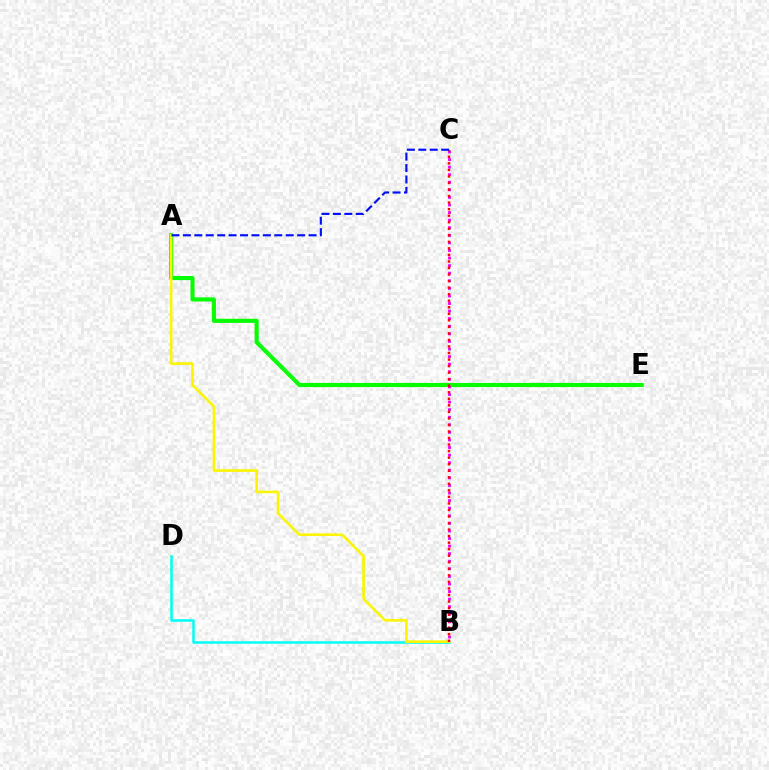{('A', 'E'): [{'color': '#08ff00', 'line_style': 'solid', 'thickness': 2.97}], ('B', 'D'): [{'color': '#00fff6', 'line_style': 'solid', 'thickness': 1.81}], ('A', 'B'): [{'color': '#fcf500', 'line_style': 'solid', 'thickness': 1.89}], ('B', 'C'): [{'color': '#ee00ff', 'line_style': 'dotted', 'thickness': 2.06}, {'color': '#ff0000', 'line_style': 'dotted', 'thickness': 1.78}], ('A', 'C'): [{'color': '#0010ff', 'line_style': 'dashed', 'thickness': 1.55}]}